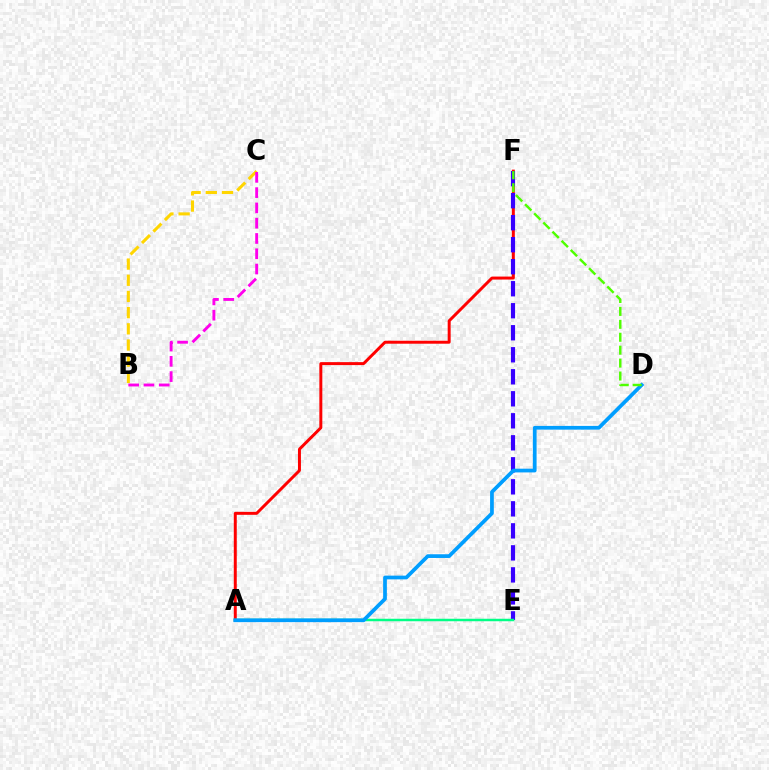{('A', 'F'): [{'color': '#ff0000', 'line_style': 'solid', 'thickness': 2.14}], ('B', 'C'): [{'color': '#ffd500', 'line_style': 'dashed', 'thickness': 2.2}, {'color': '#ff00ed', 'line_style': 'dashed', 'thickness': 2.08}], ('E', 'F'): [{'color': '#3700ff', 'line_style': 'dashed', 'thickness': 2.99}], ('A', 'E'): [{'color': '#00ff86', 'line_style': 'solid', 'thickness': 1.79}], ('A', 'D'): [{'color': '#009eff', 'line_style': 'solid', 'thickness': 2.68}], ('D', 'F'): [{'color': '#4fff00', 'line_style': 'dashed', 'thickness': 1.76}]}